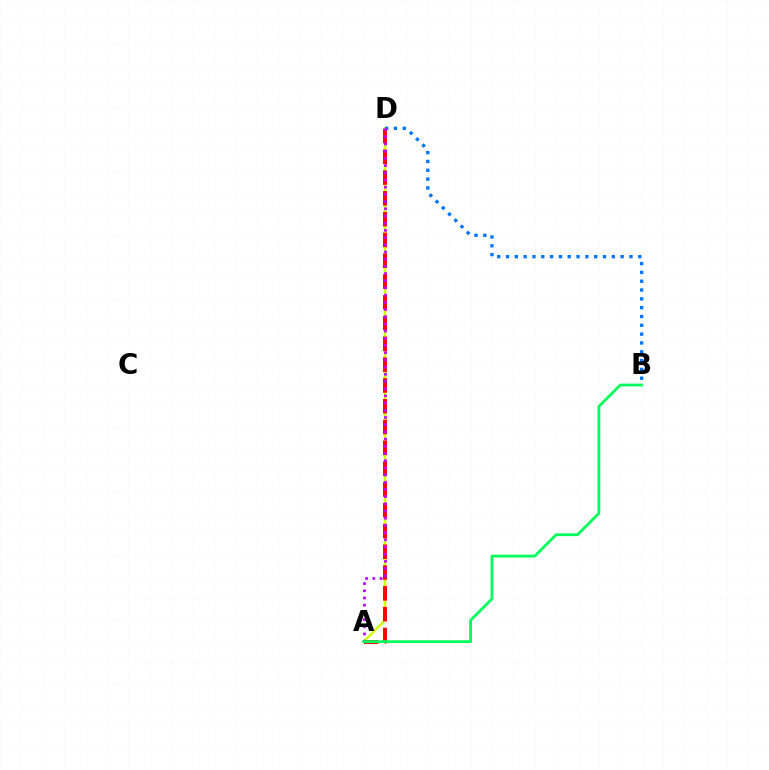{('A', 'D'): [{'color': '#d1ff00', 'line_style': 'solid', 'thickness': 1.79}, {'color': '#ff0000', 'line_style': 'dashed', 'thickness': 2.82}, {'color': '#b900ff', 'line_style': 'dotted', 'thickness': 1.96}], ('B', 'D'): [{'color': '#0074ff', 'line_style': 'dotted', 'thickness': 2.4}], ('A', 'B'): [{'color': '#00ff5c', 'line_style': 'solid', 'thickness': 2.01}]}